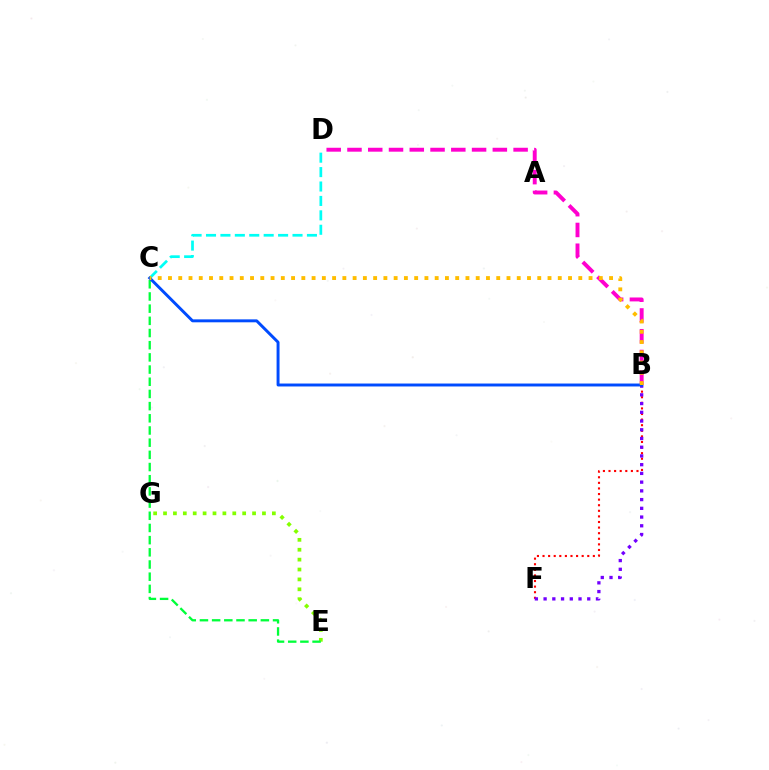{('E', 'G'): [{'color': '#84ff00', 'line_style': 'dotted', 'thickness': 2.69}], ('B', 'F'): [{'color': '#ff0000', 'line_style': 'dotted', 'thickness': 1.52}, {'color': '#7200ff', 'line_style': 'dotted', 'thickness': 2.37}], ('C', 'D'): [{'color': '#00fff6', 'line_style': 'dashed', 'thickness': 1.96}], ('C', 'E'): [{'color': '#00ff39', 'line_style': 'dashed', 'thickness': 1.66}], ('B', 'D'): [{'color': '#ff00cf', 'line_style': 'dashed', 'thickness': 2.82}], ('B', 'C'): [{'color': '#004bff', 'line_style': 'solid', 'thickness': 2.12}, {'color': '#ffbd00', 'line_style': 'dotted', 'thickness': 2.79}]}